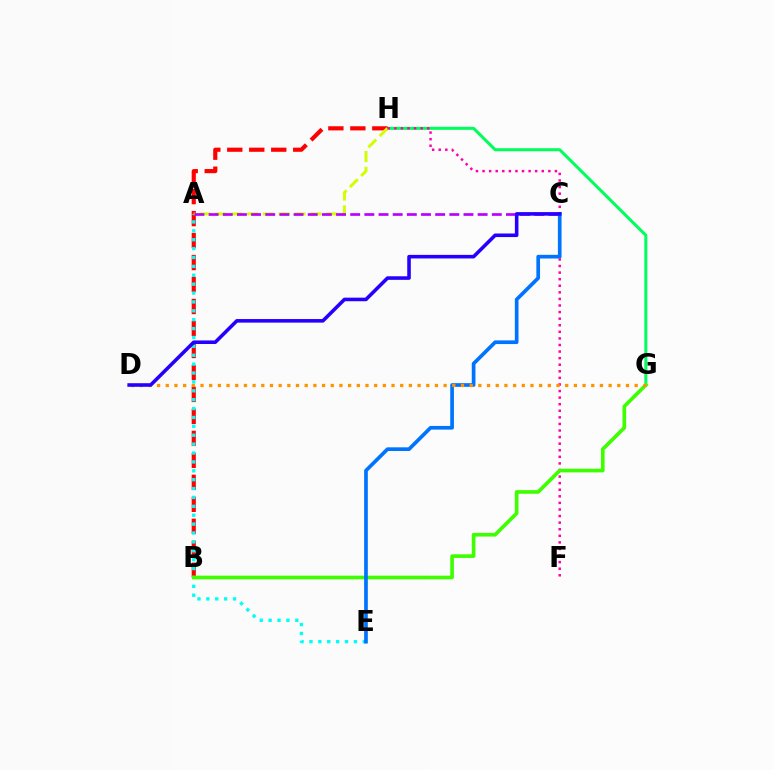{('G', 'H'): [{'color': '#00ff5c', 'line_style': 'solid', 'thickness': 2.18}], ('B', 'H'): [{'color': '#ff0000', 'line_style': 'dashed', 'thickness': 2.99}], ('A', 'H'): [{'color': '#d1ff00', 'line_style': 'dashed', 'thickness': 2.15}], ('F', 'H'): [{'color': '#ff00ac', 'line_style': 'dotted', 'thickness': 1.79}], ('A', 'E'): [{'color': '#00fff6', 'line_style': 'dotted', 'thickness': 2.41}], ('B', 'G'): [{'color': '#3dff00', 'line_style': 'solid', 'thickness': 2.63}], ('C', 'E'): [{'color': '#0074ff', 'line_style': 'solid', 'thickness': 2.65}], ('A', 'C'): [{'color': '#b900ff', 'line_style': 'dashed', 'thickness': 1.92}], ('D', 'G'): [{'color': '#ff9400', 'line_style': 'dotted', 'thickness': 2.36}], ('C', 'D'): [{'color': '#2500ff', 'line_style': 'solid', 'thickness': 2.57}]}